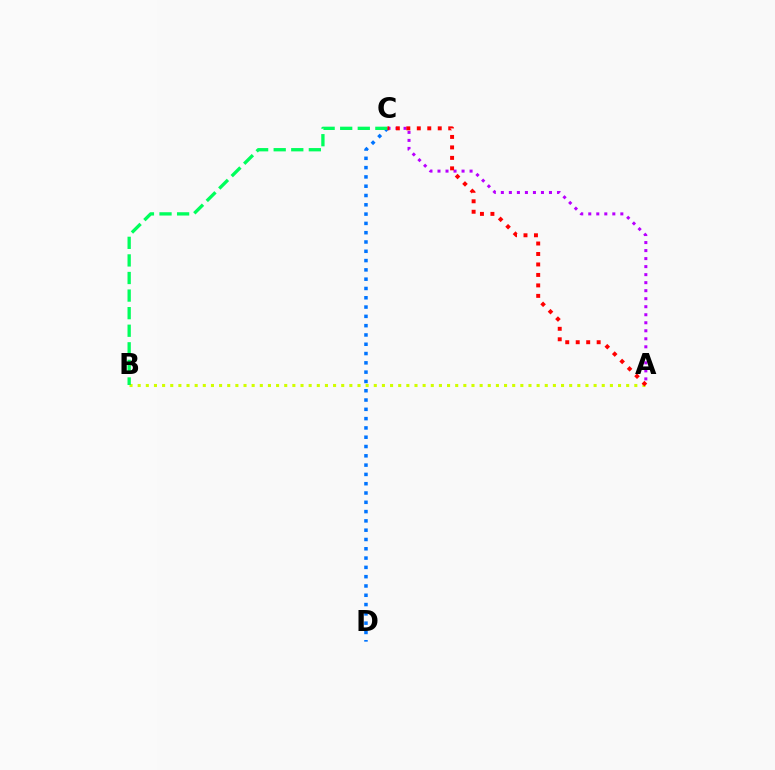{('A', 'B'): [{'color': '#d1ff00', 'line_style': 'dotted', 'thickness': 2.21}], ('C', 'D'): [{'color': '#0074ff', 'line_style': 'dotted', 'thickness': 2.53}], ('A', 'C'): [{'color': '#b900ff', 'line_style': 'dotted', 'thickness': 2.18}, {'color': '#ff0000', 'line_style': 'dotted', 'thickness': 2.85}], ('B', 'C'): [{'color': '#00ff5c', 'line_style': 'dashed', 'thickness': 2.39}]}